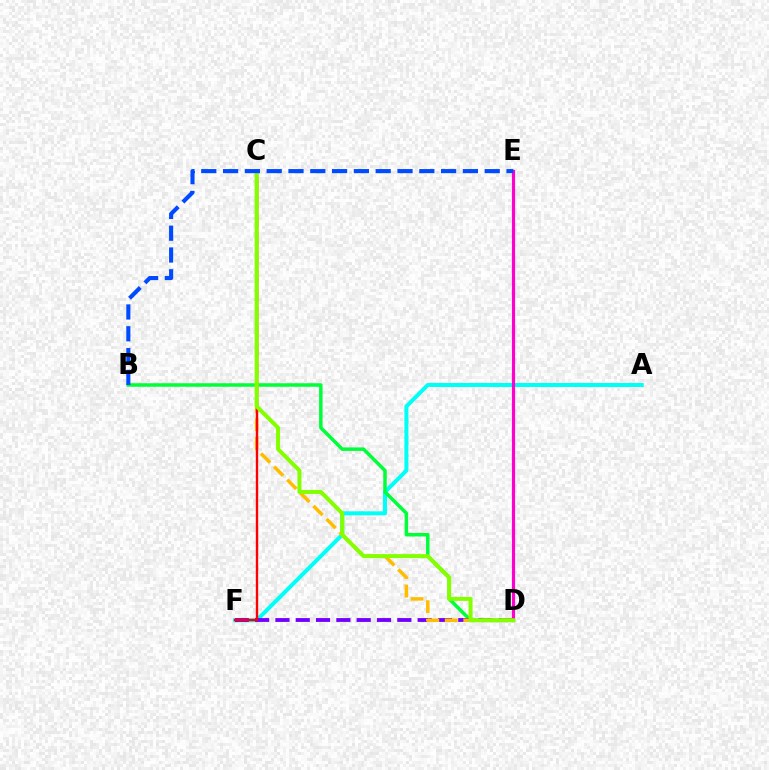{('A', 'F'): [{'color': '#00fff6', 'line_style': 'solid', 'thickness': 2.89}], ('B', 'D'): [{'color': '#00ff39', 'line_style': 'solid', 'thickness': 2.51}], ('D', 'F'): [{'color': '#7200ff', 'line_style': 'dashed', 'thickness': 2.76}], ('C', 'D'): [{'color': '#ffbd00', 'line_style': 'dashed', 'thickness': 2.52}, {'color': '#84ff00', 'line_style': 'solid', 'thickness': 2.88}], ('C', 'F'): [{'color': '#ff0000', 'line_style': 'solid', 'thickness': 1.7}], ('D', 'E'): [{'color': '#ff00cf', 'line_style': 'solid', 'thickness': 2.27}], ('B', 'E'): [{'color': '#004bff', 'line_style': 'dashed', 'thickness': 2.96}]}